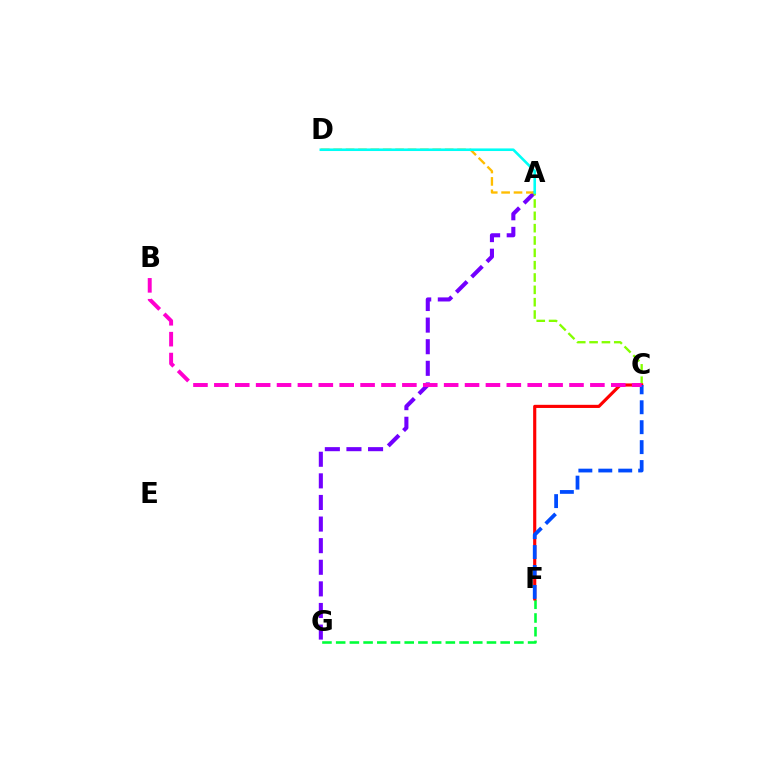{('A', 'G'): [{'color': '#7200ff', 'line_style': 'dashed', 'thickness': 2.93}], ('A', 'D'): [{'color': '#ffbd00', 'line_style': 'dashed', 'thickness': 1.68}, {'color': '#00fff6', 'line_style': 'solid', 'thickness': 1.87}], ('F', 'G'): [{'color': '#00ff39', 'line_style': 'dashed', 'thickness': 1.86}], ('A', 'C'): [{'color': '#84ff00', 'line_style': 'dashed', 'thickness': 1.68}], ('C', 'F'): [{'color': '#ff0000', 'line_style': 'solid', 'thickness': 2.26}, {'color': '#004bff', 'line_style': 'dashed', 'thickness': 2.71}], ('B', 'C'): [{'color': '#ff00cf', 'line_style': 'dashed', 'thickness': 2.84}]}